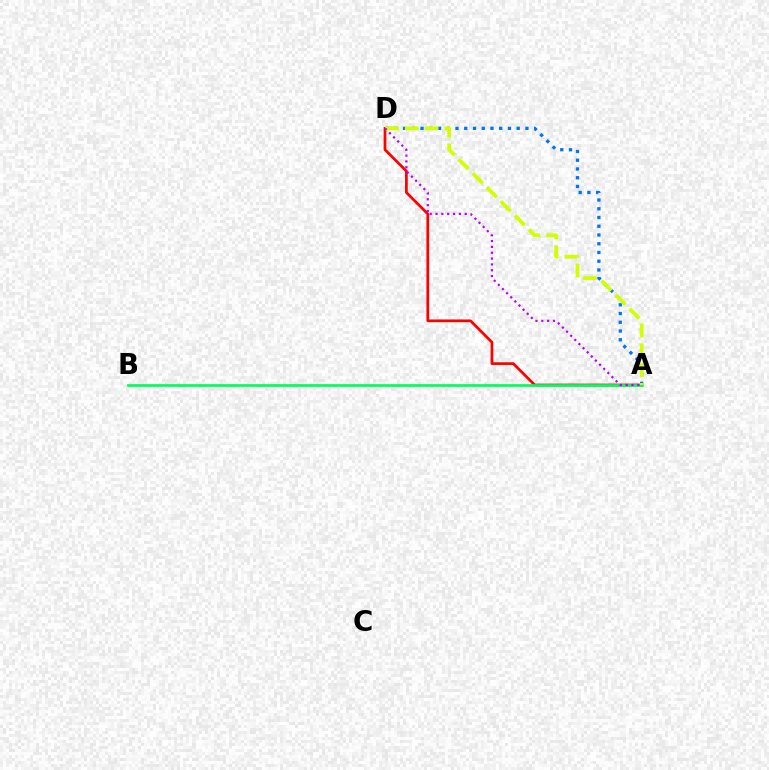{('A', 'D'): [{'color': '#ff0000', 'line_style': 'solid', 'thickness': 1.96}, {'color': '#0074ff', 'line_style': 'dotted', 'thickness': 2.37}, {'color': '#d1ff00', 'line_style': 'dashed', 'thickness': 2.69}, {'color': '#b900ff', 'line_style': 'dotted', 'thickness': 1.59}], ('A', 'B'): [{'color': '#00ff5c', 'line_style': 'solid', 'thickness': 1.96}]}